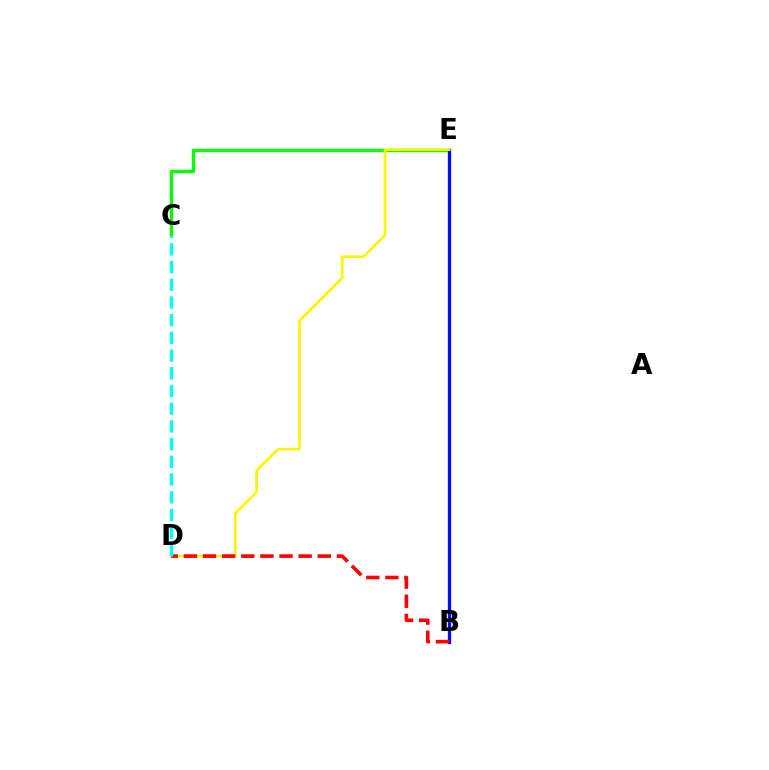{('B', 'E'): [{'color': '#ee00ff', 'line_style': 'dashed', 'thickness': 2.07}, {'color': '#0010ff', 'line_style': 'solid', 'thickness': 2.39}], ('C', 'E'): [{'color': '#08ff00', 'line_style': 'solid', 'thickness': 2.4}], ('D', 'E'): [{'color': '#fcf500', 'line_style': 'solid', 'thickness': 1.9}], ('B', 'D'): [{'color': '#ff0000', 'line_style': 'dashed', 'thickness': 2.6}], ('C', 'D'): [{'color': '#00fff6', 'line_style': 'dashed', 'thickness': 2.4}]}